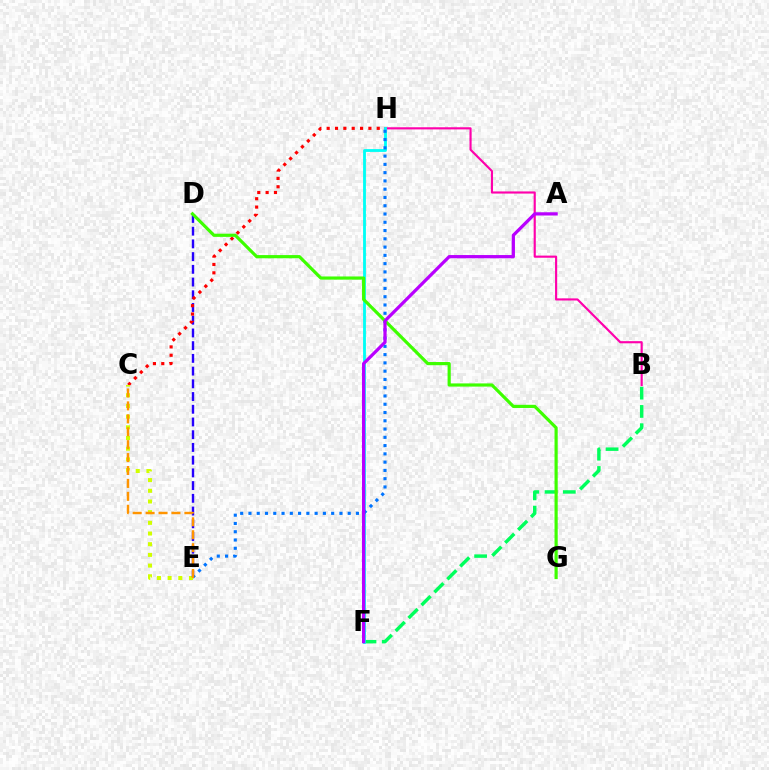{('D', 'E'): [{'color': '#2500ff', 'line_style': 'dashed', 'thickness': 1.73}], ('B', 'F'): [{'color': '#00ff5c', 'line_style': 'dashed', 'thickness': 2.48}], ('C', 'H'): [{'color': '#ff0000', 'line_style': 'dotted', 'thickness': 2.27}], ('B', 'H'): [{'color': '#ff00ac', 'line_style': 'solid', 'thickness': 1.55}], ('C', 'E'): [{'color': '#d1ff00', 'line_style': 'dotted', 'thickness': 2.9}, {'color': '#ff9400', 'line_style': 'dashed', 'thickness': 1.76}], ('F', 'H'): [{'color': '#00fff6', 'line_style': 'solid', 'thickness': 2.04}], ('E', 'H'): [{'color': '#0074ff', 'line_style': 'dotted', 'thickness': 2.25}], ('D', 'G'): [{'color': '#3dff00', 'line_style': 'solid', 'thickness': 2.29}], ('A', 'F'): [{'color': '#b900ff', 'line_style': 'solid', 'thickness': 2.33}]}